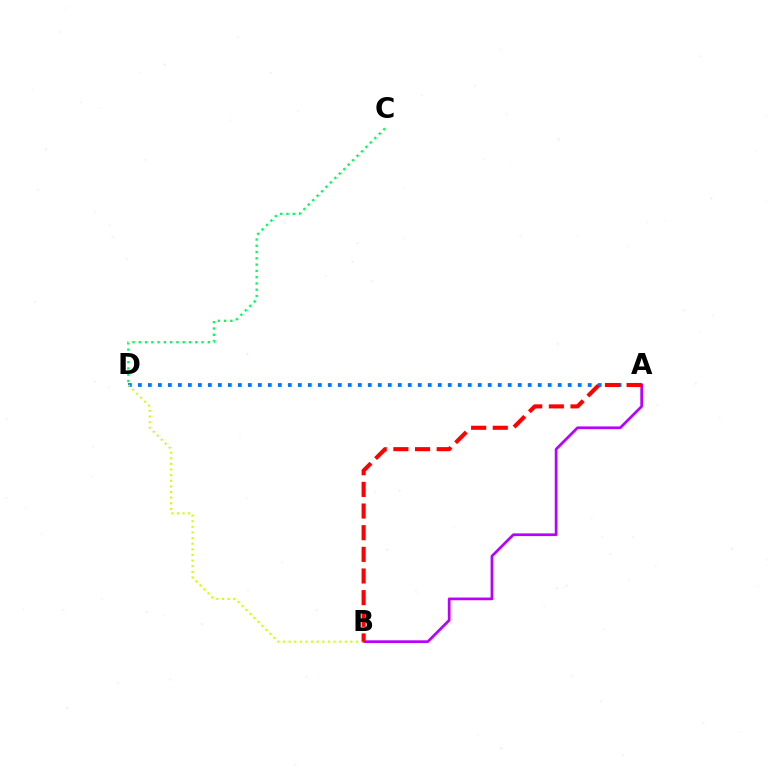{('A', 'D'): [{'color': '#0074ff', 'line_style': 'dotted', 'thickness': 2.72}], ('C', 'D'): [{'color': '#00ff5c', 'line_style': 'dotted', 'thickness': 1.7}], ('A', 'B'): [{'color': '#b900ff', 'line_style': 'solid', 'thickness': 1.96}, {'color': '#ff0000', 'line_style': 'dashed', 'thickness': 2.94}], ('B', 'D'): [{'color': '#d1ff00', 'line_style': 'dotted', 'thickness': 1.53}]}